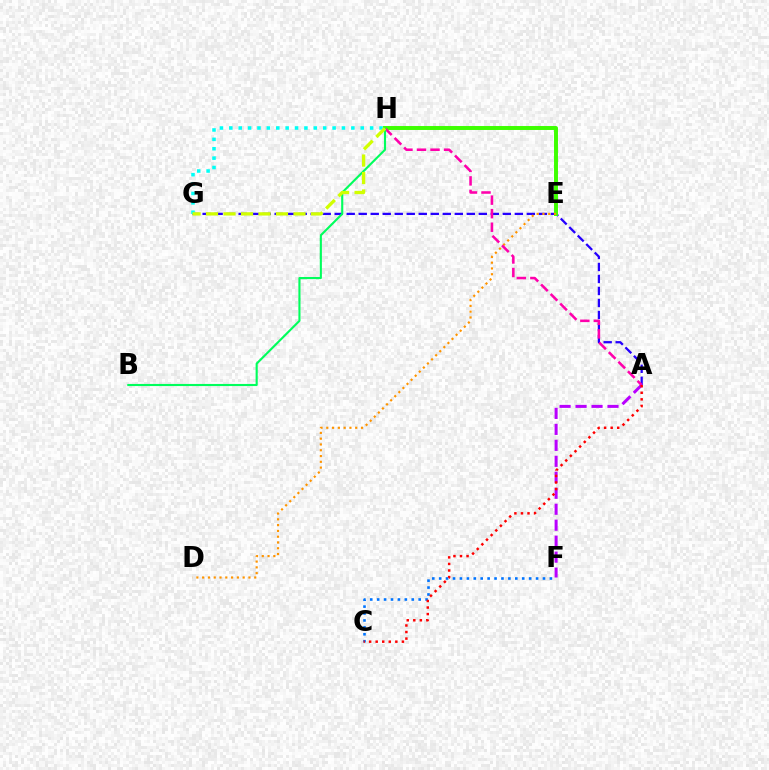{('A', 'F'): [{'color': '#b900ff', 'line_style': 'dashed', 'thickness': 2.17}], ('A', 'G'): [{'color': '#2500ff', 'line_style': 'dashed', 'thickness': 1.63}], ('C', 'F'): [{'color': '#0074ff', 'line_style': 'dotted', 'thickness': 1.88}], ('E', 'H'): [{'color': '#3dff00', 'line_style': 'solid', 'thickness': 2.84}], ('D', 'E'): [{'color': '#ff9400', 'line_style': 'dotted', 'thickness': 1.57}], ('A', 'H'): [{'color': '#ff00ac', 'line_style': 'dashed', 'thickness': 1.84}], ('A', 'C'): [{'color': '#ff0000', 'line_style': 'dotted', 'thickness': 1.78}], ('G', 'H'): [{'color': '#00fff6', 'line_style': 'dotted', 'thickness': 2.55}, {'color': '#d1ff00', 'line_style': 'dashed', 'thickness': 2.38}], ('B', 'H'): [{'color': '#00ff5c', 'line_style': 'solid', 'thickness': 1.53}]}